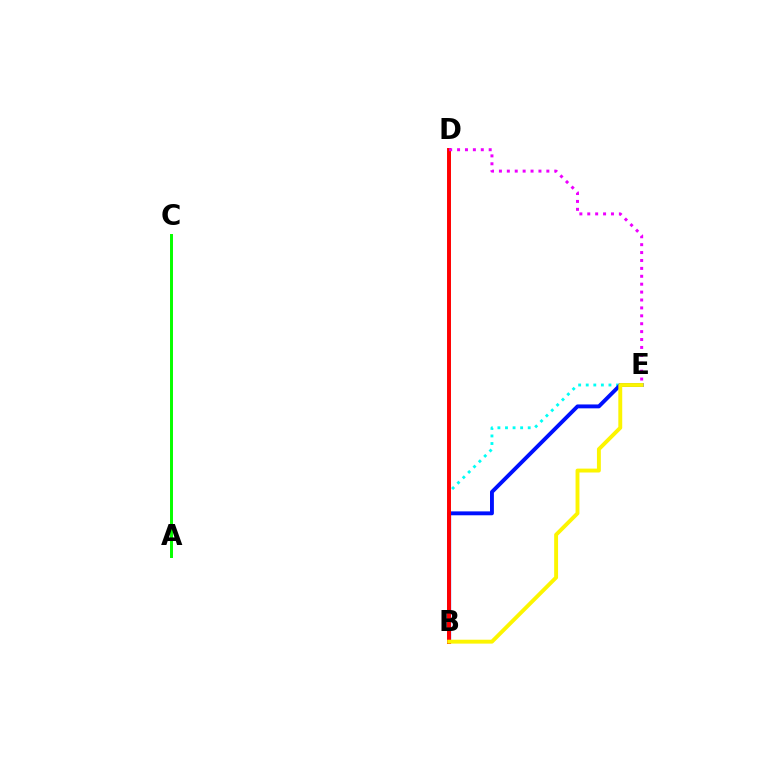{('B', 'E'): [{'color': '#00fff6', 'line_style': 'dotted', 'thickness': 2.06}, {'color': '#0010ff', 'line_style': 'solid', 'thickness': 2.8}, {'color': '#fcf500', 'line_style': 'solid', 'thickness': 2.8}], ('B', 'D'): [{'color': '#ff0000', 'line_style': 'solid', 'thickness': 2.84}], ('D', 'E'): [{'color': '#ee00ff', 'line_style': 'dotted', 'thickness': 2.15}], ('A', 'C'): [{'color': '#08ff00', 'line_style': 'solid', 'thickness': 2.14}]}